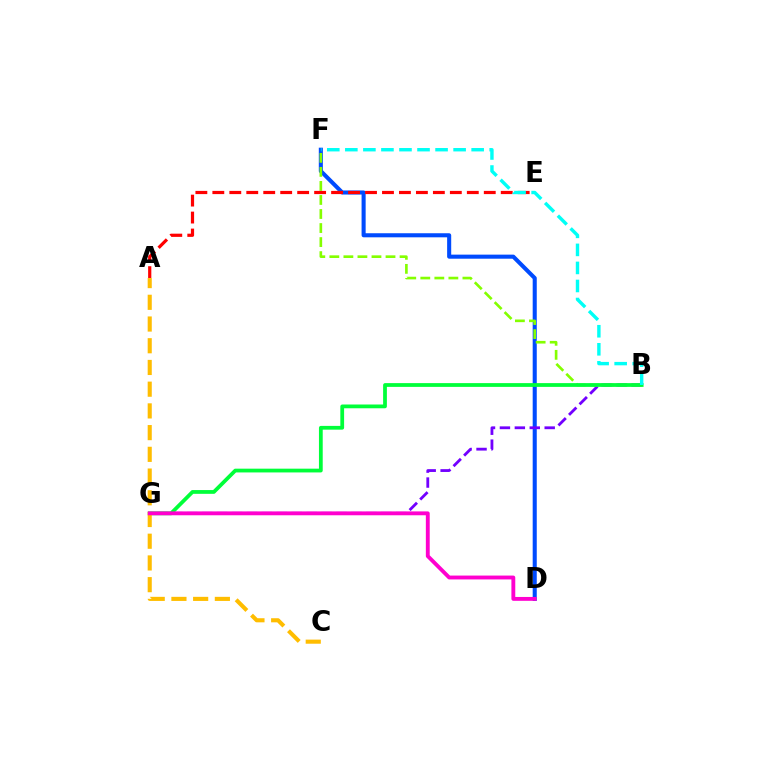{('D', 'F'): [{'color': '#004bff', 'line_style': 'solid', 'thickness': 2.93}], ('B', 'F'): [{'color': '#84ff00', 'line_style': 'dashed', 'thickness': 1.91}, {'color': '#00fff6', 'line_style': 'dashed', 'thickness': 2.45}], ('B', 'G'): [{'color': '#7200ff', 'line_style': 'dashed', 'thickness': 2.03}, {'color': '#00ff39', 'line_style': 'solid', 'thickness': 2.71}], ('A', 'E'): [{'color': '#ff0000', 'line_style': 'dashed', 'thickness': 2.3}], ('A', 'C'): [{'color': '#ffbd00', 'line_style': 'dashed', 'thickness': 2.95}], ('D', 'G'): [{'color': '#ff00cf', 'line_style': 'solid', 'thickness': 2.78}]}